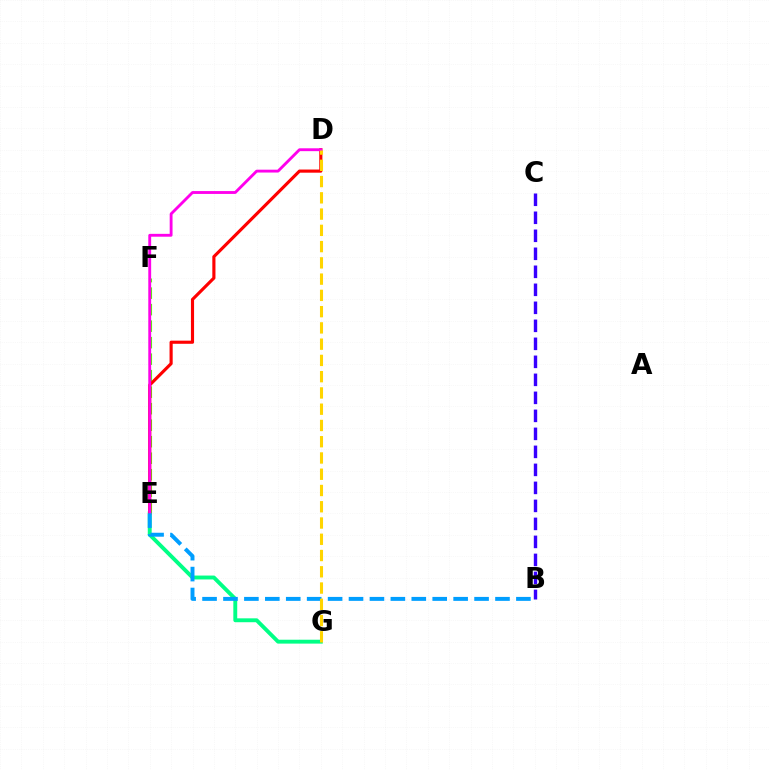{('E', 'F'): [{'color': '#4fff00', 'line_style': 'dashed', 'thickness': 2.24}], ('E', 'G'): [{'color': '#00ff86', 'line_style': 'solid', 'thickness': 2.8}], ('D', 'E'): [{'color': '#ff0000', 'line_style': 'solid', 'thickness': 2.26}, {'color': '#ff00ed', 'line_style': 'solid', 'thickness': 2.06}], ('B', 'C'): [{'color': '#3700ff', 'line_style': 'dashed', 'thickness': 2.45}], ('B', 'E'): [{'color': '#009eff', 'line_style': 'dashed', 'thickness': 2.84}], ('D', 'G'): [{'color': '#ffd500', 'line_style': 'dashed', 'thickness': 2.21}]}